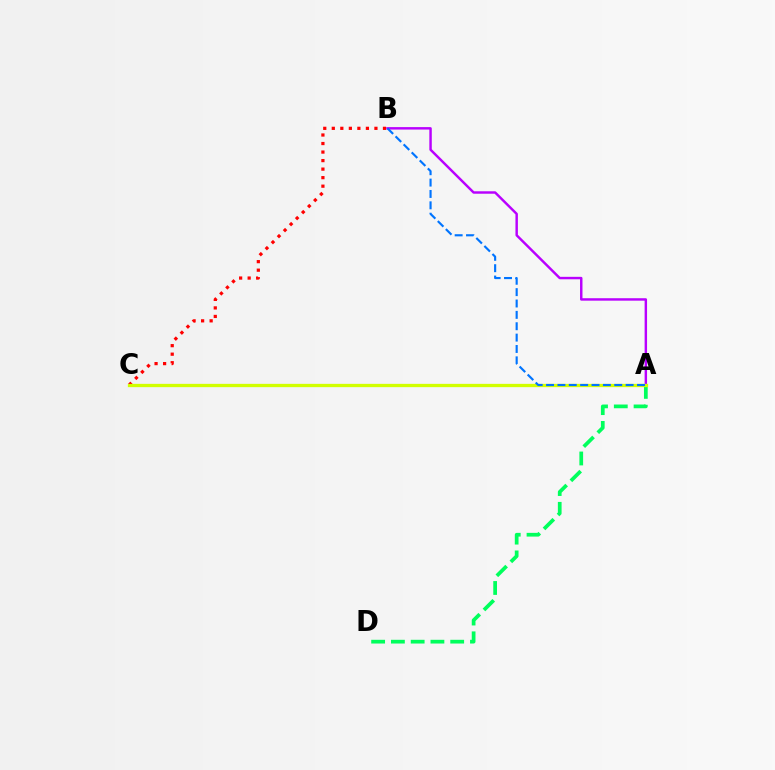{('A', 'D'): [{'color': '#00ff5c', 'line_style': 'dashed', 'thickness': 2.69}], ('A', 'B'): [{'color': '#b900ff', 'line_style': 'solid', 'thickness': 1.76}, {'color': '#0074ff', 'line_style': 'dashed', 'thickness': 1.54}], ('B', 'C'): [{'color': '#ff0000', 'line_style': 'dotted', 'thickness': 2.32}], ('A', 'C'): [{'color': '#d1ff00', 'line_style': 'solid', 'thickness': 2.37}]}